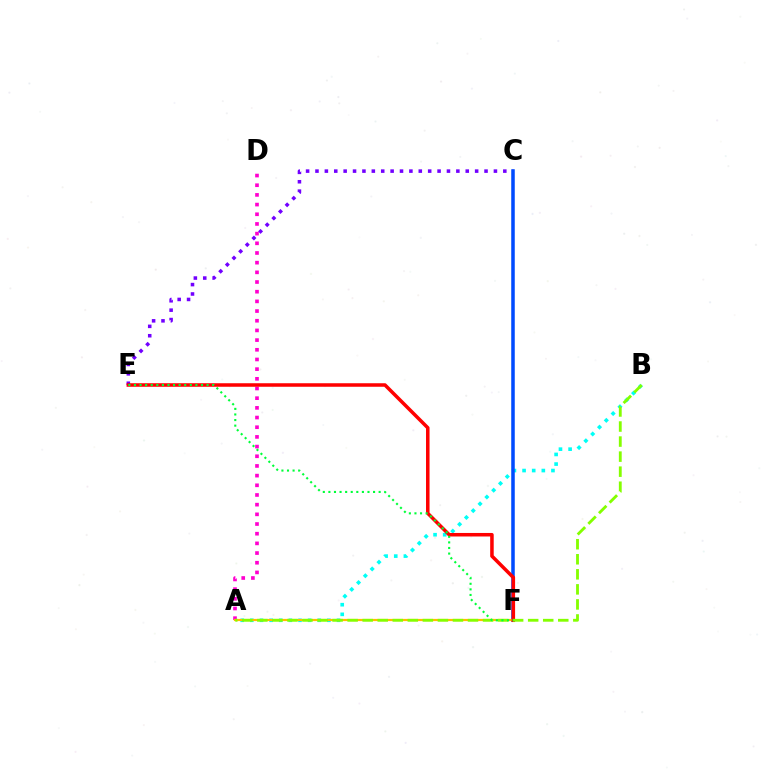{('C', 'E'): [{'color': '#7200ff', 'line_style': 'dotted', 'thickness': 2.55}], ('A', 'D'): [{'color': '#ff00cf', 'line_style': 'dotted', 'thickness': 2.63}], ('A', 'B'): [{'color': '#00fff6', 'line_style': 'dotted', 'thickness': 2.62}, {'color': '#84ff00', 'line_style': 'dashed', 'thickness': 2.04}], ('C', 'F'): [{'color': '#004bff', 'line_style': 'solid', 'thickness': 2.53}], ('A', 'F'): [{'color': '#ffbd00', 'line_style': 'solid', 'thickness': 1.59}], ('E', 'F'): [{'color': '#ff0000', 'line_style': 'solid', 'thickness': 2.54}, {'color': '#00ff39', 'line_style': 'dotted', 'thickness': 1.52}]}